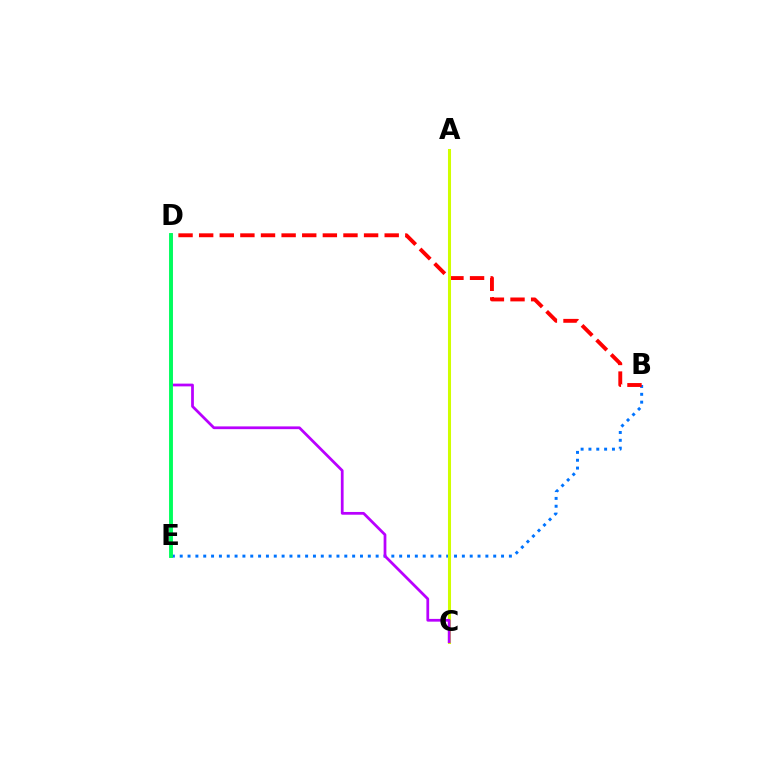{('B', 'E'): [{'color': '#0074ff', 'line_style': 'dotted', 'thickness': 2.13}], ('B', 'D'): [{'color': '#ff0000', 'line_style': 'dashed', 'thickness': 2.8}], ('A', 'C'): [{'color': '#d1ff00', 'line_style': 'solid', 'thickness': 2.19}], ('C', 'D'): [{'color': '#b900ff', 'line_style': 'solid', 'thickness': 1.98}], ('D', 'E'): [{'color': '#00ff5c', 'line_style': 'solid', 'thickness': 2.8}]}